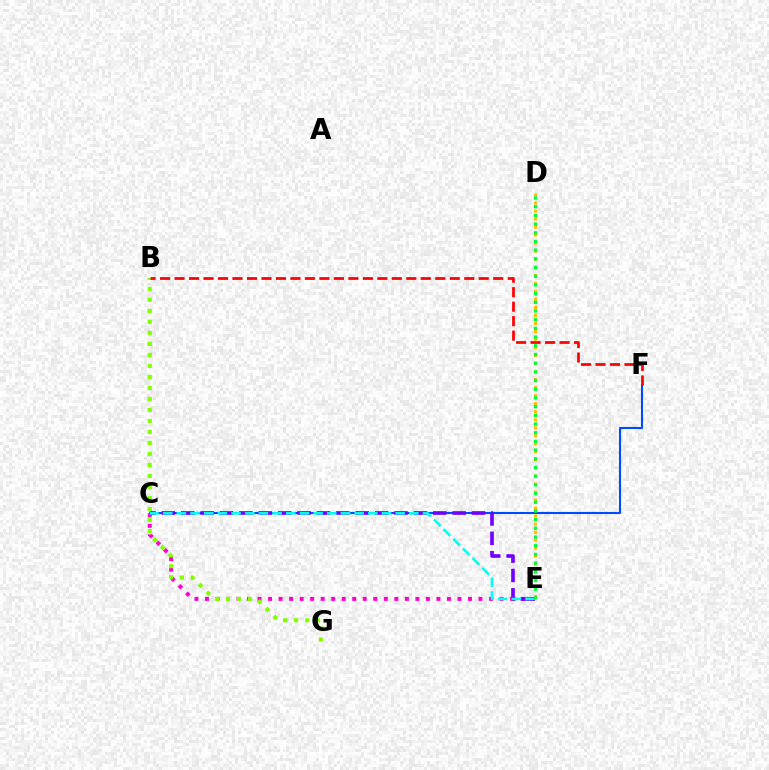{('C', 'E'): [{'color': '#ff00cf', 'line_style': 'dotted', 'thickness': 2.86}, {'color': '#7200ff', 'line_style': 'dashed', 'thickness': 2.63}, {'color': '#00fff6', 'line_style': 'dashed', 'thickness': 1.86}], ('C', 'F'): [{'color': '#004bff', 'line_style': 'solid', 'thickness': 1.51}], ('B', 'G'): [{'color': '#84ff00', 'line_style': 'dotted', 'thickness': 2.99}], ('D', 'E'): [{'color': '#ffbd00', 'line_style': 'dotted', 'thickness': 2.18}, {'color': '#00ff39', 'line_style': 'dotted', 'thickness': 2.36}], ('B', 'F'): [{'color': '#ff0000', 'line_style': 'dashed', 'thickness': 1.97}]}